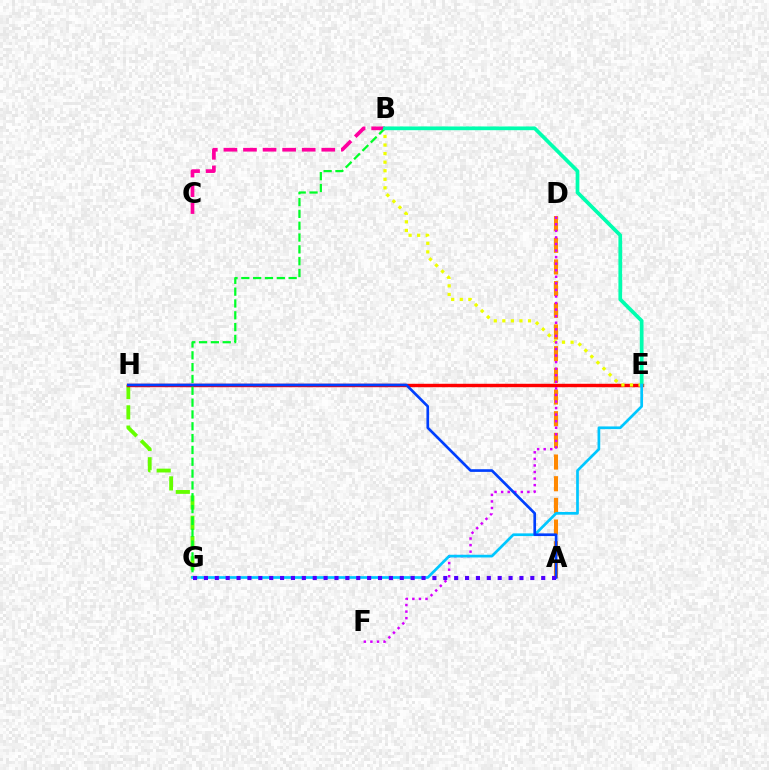{('G', 'H'): [{'color': '#66ff00', 'line_style': 'dashed', 'thickness': 2.75}], ('A', 'D'): [{'color': '#ff8800', 'line_style': 'dashed', 'thickness': 2.94}], ('B', 'C'): [{'color': '#ff00a0', 'line_style': 'dashed', 'thickness': 2.66}], ('E', 'H'): [{'color': '#ff0000', 'line_style': 'solid', 'thickness': 2.46}], ('B', 'G'): [{'color': '#00ff27', 'line_style': 'dashed', 'thickness': 1.61}], ('B', 'E'): [{'color': '#eeff00', 'line_style': 'dotted', 'thickness': 2.33}, {'color': '#00ffaf', 'line_style': 'solid', 'thickness': 2.68}], ('D', 'F'): [{'color': '#d600ff', 'line_style': 'dotted', 'thickness': 1.78}], ('E', 'G'): [{'color': '#00c7ff', 'line_style': 'solid', 'thickness': 1.95}], ('A', 'H'): [{'color': '#003fff', 'line_style': 'solid', 'thickness': 1.92}], ('A', 'G'): [{'color': '#4f00ff', 'line_style': 'dotted', 'thickness': 2.96}]}